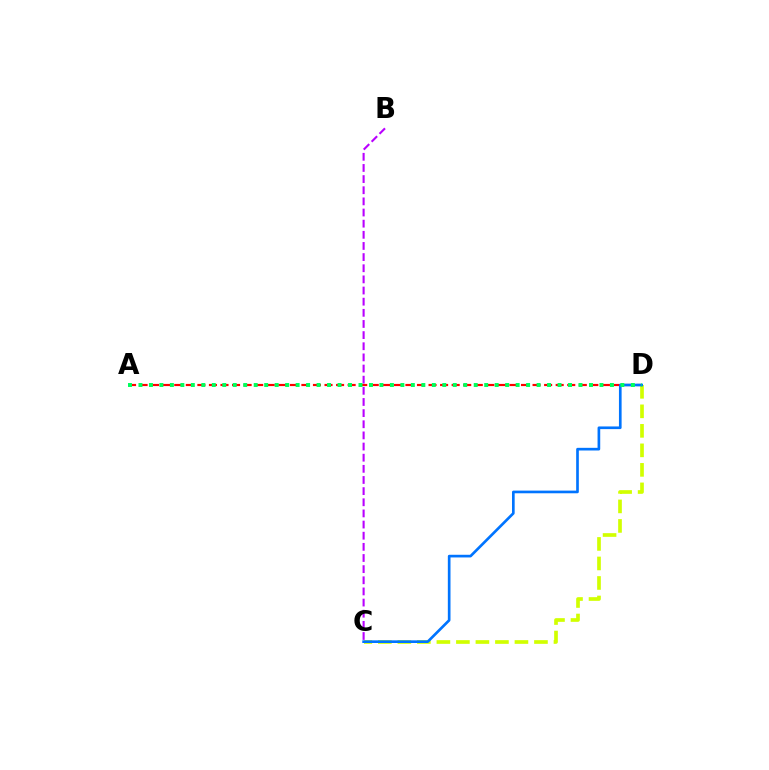{('C', 'D'): [{'color': '#d1ff00', 'line_style': 'dashed', 'thickness': 2.65}, {'color': '#0074ff', 'line_style': 'solid', 'thickness': 1.92}], ('A', 'D'): [{'color': '#ff0000', 'line_style': 'dashed', 'thickness': 1.57}, {'color': '#00ff5c', 'line_style': 'dotted', 'thickness': 2.85}], ('B', 'C'): [{'color': '#b900ff', 'line_style': 'dashed', 'thickness': 1.51}]}